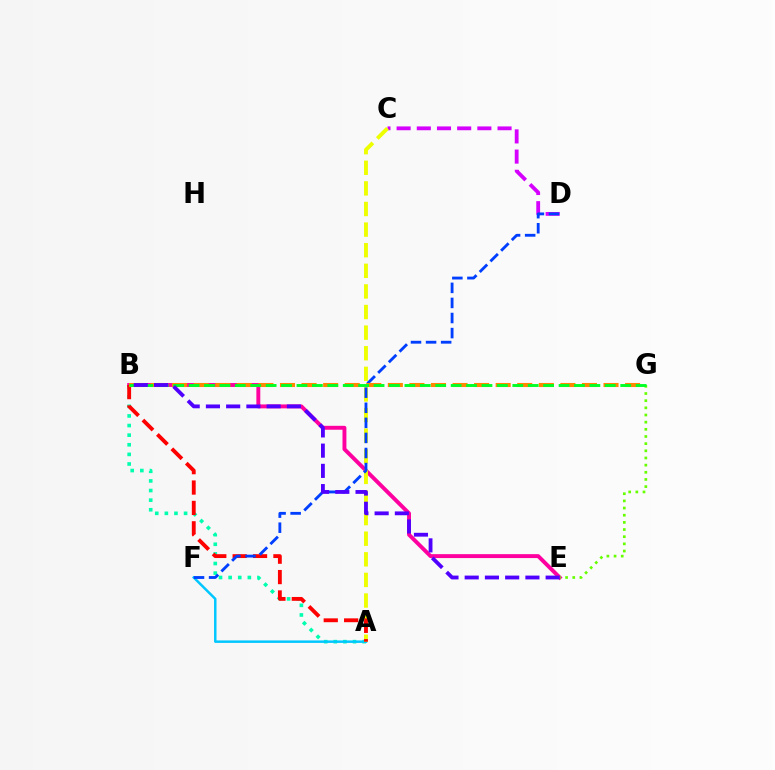{('A', 'B'): [{'color': '#00ffaf', 'line_style': 'dotted', 'thickness': 2.61}, {'color': '#ff0000', 'line_style': 'dashed', 'thickness': 2.77}], ('B', 'E'): [{'color': '#ff00a0', 'line_style': 'solid', 'thickness': 2.82}, {'color': '#4f00ff', 'line_style': 'dashed', 'thickness': 2.75}], ('E', 'G'): [{'color': '#66ff00', 'line_style': 'dotted', 'thickness': 1.95}], ('A', 'F'): [{'color': '#00c7ff', 'line_style': 'solid', 'thickness': 1.78}], ('C', 'D'): [{'color': '#d600ff', 'line_style': 'dashed', 'thickness': 2.74}], ('A', 'C'): [{'color': '#eeff00', 'line_style': 'dashed', 'thickness': 2.8}], ('D', 'F'): [{'color': '#003fff', 'line_style': 'dashed', 'thickness': 2.05}], ('B', 'G'): [{'color': '#ff8800', 'line_style': 'dashed', 'thickness': 2.93}, {'color': '#00ff27', 'line_style': 'dashed', 'thickness': 2.09}]}